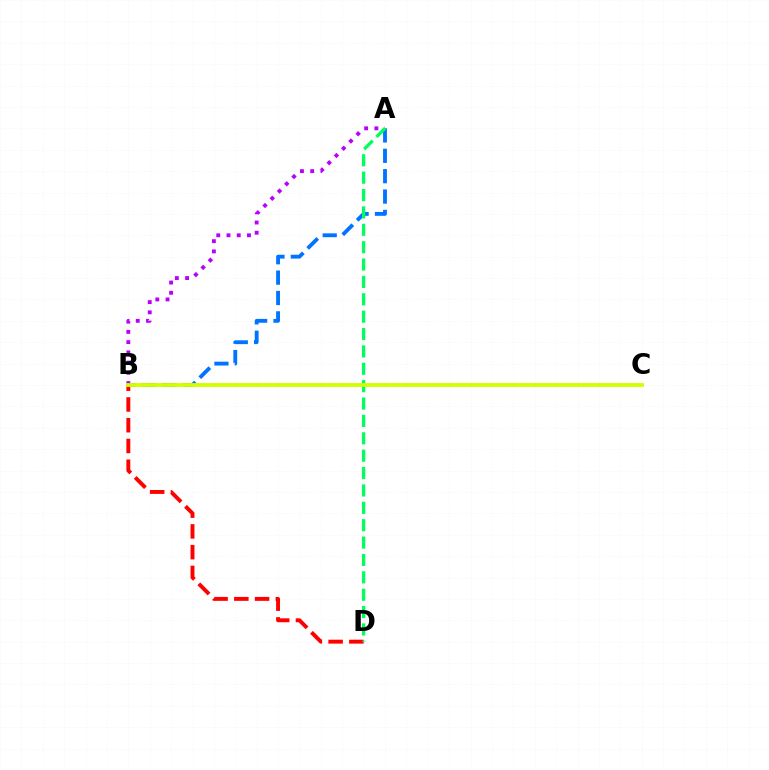{('A', 'B'): [{'color': '#b900ff', 'line_style': 'dotted', 'thickness': 2.78}, {'color': '#0074ff', 'line_style': 'dashed', 'thickness': 2.77}], ('B', 'D'): [{'color': '#ff0000', 'line_style': 'dashed', 'thickness': 2.82}], ('A', 'D'): [{'color': '#00ff5c', 'line_style': 'dashed', 'thickness': 2.36}], ('B', 'C'): [{'color': '#d1ff00', 'line_style': 'solid', 'thickness': 2.76}]}